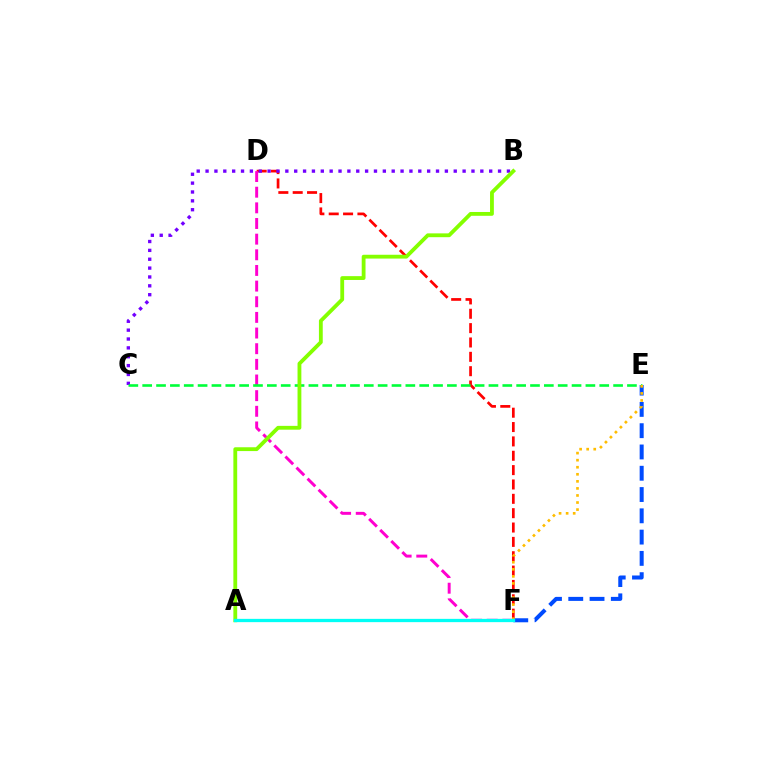{('D', 'F'): [{'color': '#ff0000', 'line_style': 'dashed', 'thickness': 1.95}, {'color': '#ff00cf', 'line_style': 'dashed', 'thickness': 2.13}], ('B', 'C'): [{'color': '#7200ff', 'line_style': 'dotted', 'thickness': 2.41}], ('E', 'F'): [{'color': '#004bff', 'line_style': 'dashed', 'thickness': 2.89}, {'color': '#ffbd00', 'line_style': 'dotted', 'thickness': 1.92}], ('C', 'E'): [{'color': '#00ff39', 'line_style': 'dashed', 'thickness': 1.88}], ('A', 'B'): [{'color': '#84ff00', 'line_style': 'solid', 'thickness': 2.75}], ('A', 'F'): [{'color': '#00fff6', 'line_style': 'solid', 'thickness': 2.37}]}